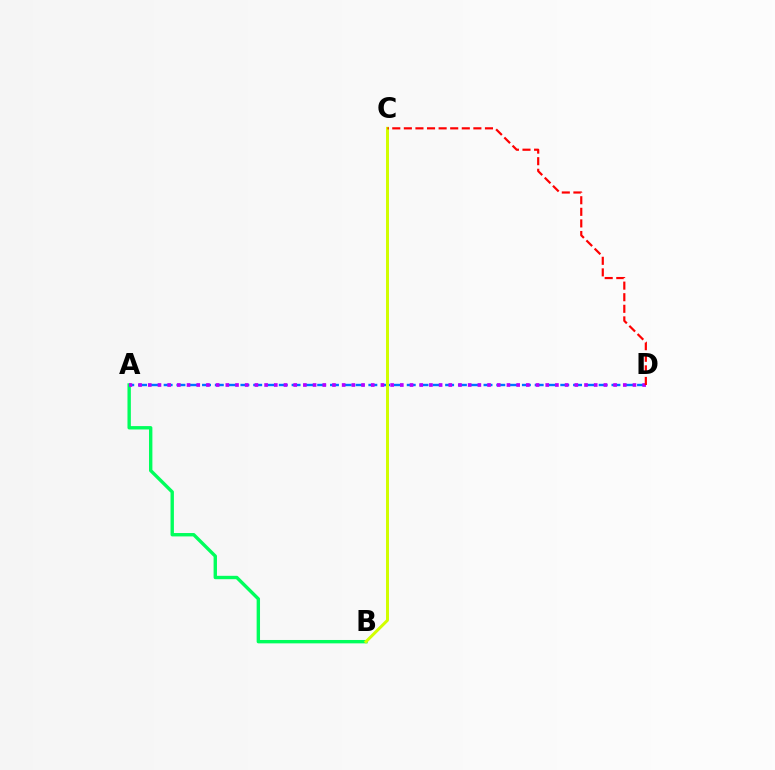{('A', 'B'): [{'color': '#00ff5c', 'line_style': 'solid', 'thickness': 2.43}], ('A', 'D'): [{'color': '#0074ff', 'line_style': 'dashed', 'thickness': 1.74}, {'color': '#b900ff', 'line_style': 'dotted', 'thickness': 2.63}], ('B', 'C'): [{'color': '#d1ff00', 'line_style': 'solid', 'thickness': 2.14}], ('C', 'D'): [{'color': '#ff0000', 'line_style': 'dashed', 'thickness': 1.57}]}